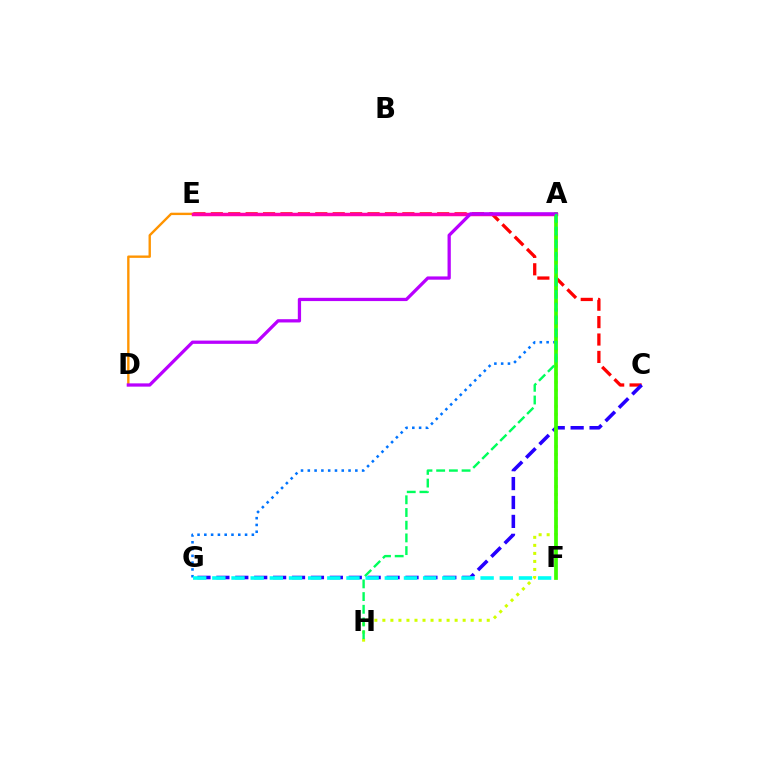{('D', 'E'): [{'color': '#ff9400', 'line_style': 'solid', 'thickness': 1.71}], ('C', 'E'): [{'color': '#ff0000', 'line_style': 'dashed', 'thickness': 2.37}], ('A', 'G'): [{'color': '#0074ff', 'line_style': 'dotted', 'thickness': 1.84}], ('A', 'E'): [{'color': '#ff00ac', 'line_style': 'solid', 'thickness': 2.49}], ('C', 'G'): [{'color': '#2500ff', 'line_style': 'dashed', 'thickness': 2.57}], ('A', 'H'): [{'color': '#d1ff00', 'line_style': 'dotted', 'thickness': 2.18}, {'color': '#00ff5c', 'line_style': 'dashed', 'thickness': 1.73}], ('A', 'F'): [{'color': '#3dff00', 'line_style': 'solid', 'thickness': 2.69}], ('A', 'D'): [{'color': '#b900ff', 'line_style': 'solid', 'thickness': 2.35}], ('F', 'G'): [{'color': '#00fff6', 'line_style': 'dashed', 'thickness': 2.6}]}